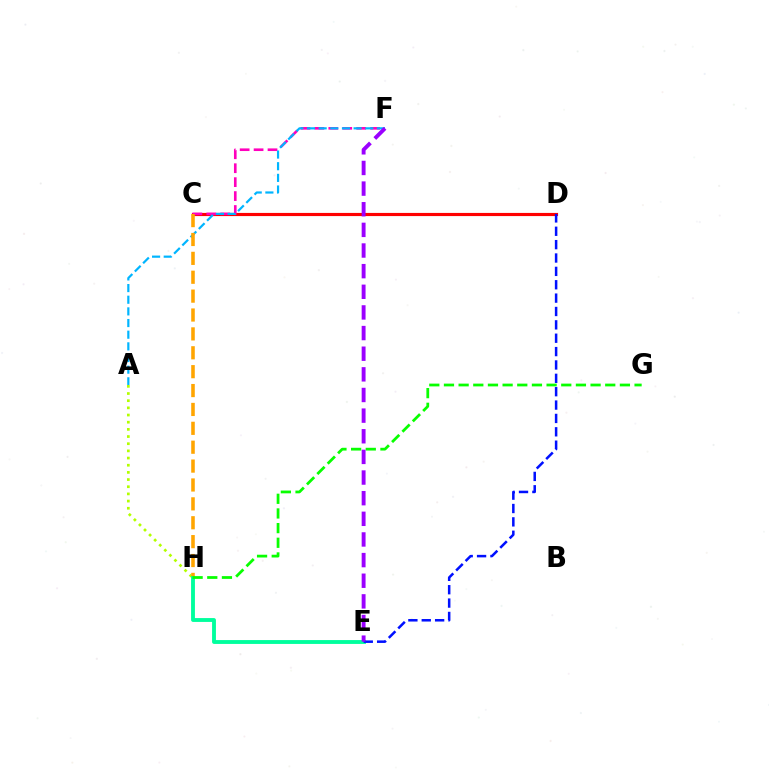{('C', 'D'): [{'color': '#ff0000', 'line_style': 'solid', 'thickness': 2.27}], ('C', 'F'): [{'color': '#ff00bd', 'line_style': 'dashed', 'thickness': 1.89}], ('A', 'F'): [{'color': '#00b5ff', 'line_style': 'dashed', 'thickness': 1.58}], ('A', 'H'): [{'color': '#b3ff00', 'line_style': 'dotted', 'thickness': 1.95}], ('C', 'H'): [{'color': '#ffa500', 'line_style': 'dashed', 'thickness': 2.57}], ('E', 'H'): [{'color': '#00ff9d', 'line_style': 'solid', 'thickness': 2.78}], ('D', 'E'): [{'color': '#0010ff', 'line_style': 'dashed', 'thickness': 1.82}], ('G', 'H'): [{'color': '#08ff00', 'line_style': 'dashed', 'thickness': 1.99}], ('E', 'F'): [{'color': '#9b00ff', 'line_style': 'dashed', 'thickness': 2.8}]}